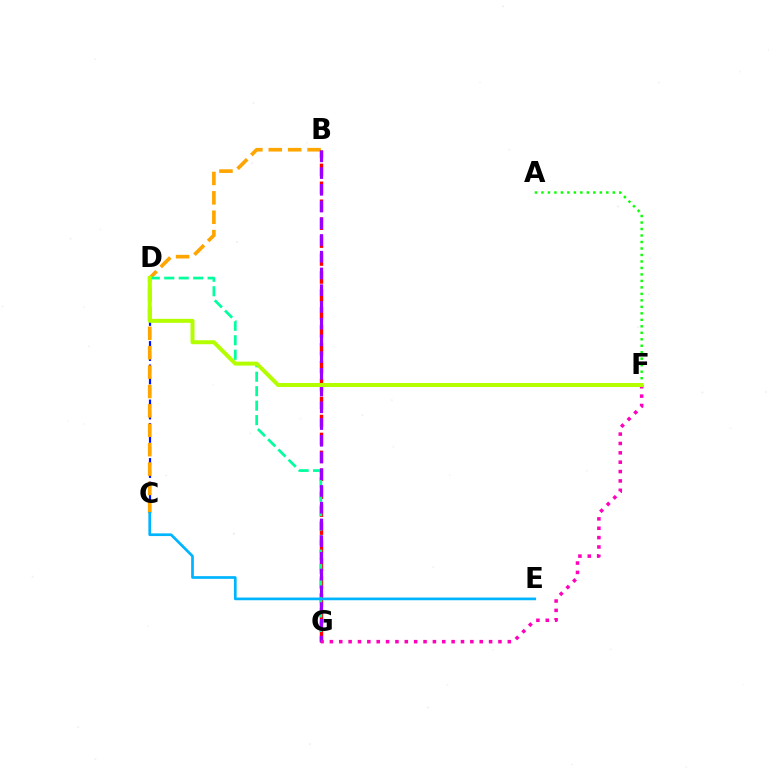{('C', 'D'): [{'color': '#0010ff', 'line_style': 'dashed', 'thickness': 1.59}], ('B', 'C'): [{'color': '#ffa500', 'line_style': 'dashed', 'thickness': 2.63}], ('B', 'G'): [{'color': '#ff0000', 'line_style': 'dashed', 'thickness': 2.44}, {'color': '#9b00ff', 'line_style': 'dashed', 'thickness': 2.27}], ('D', 'G'): [{'color': '#00ff9d', 'line_style': 'dashed', 'thickness': 1.96}], ('F', 'G'): [{'color': '#ff00bd', 'line_style': 'dotted', 'thickness': 2.54}], ('A', 'F'): [{'color': '#08ff00', 'line_style': 'dotted', 'thickness': 1.76}], ('C', 'E'): [{'color': '#00b5ff', 'line_style': 'solid', 'thickness': 1.94}], ('D', 'F'): [{'color': '#b3ff00', 'line_style': 'solid', 'thickness': 2.87}]}